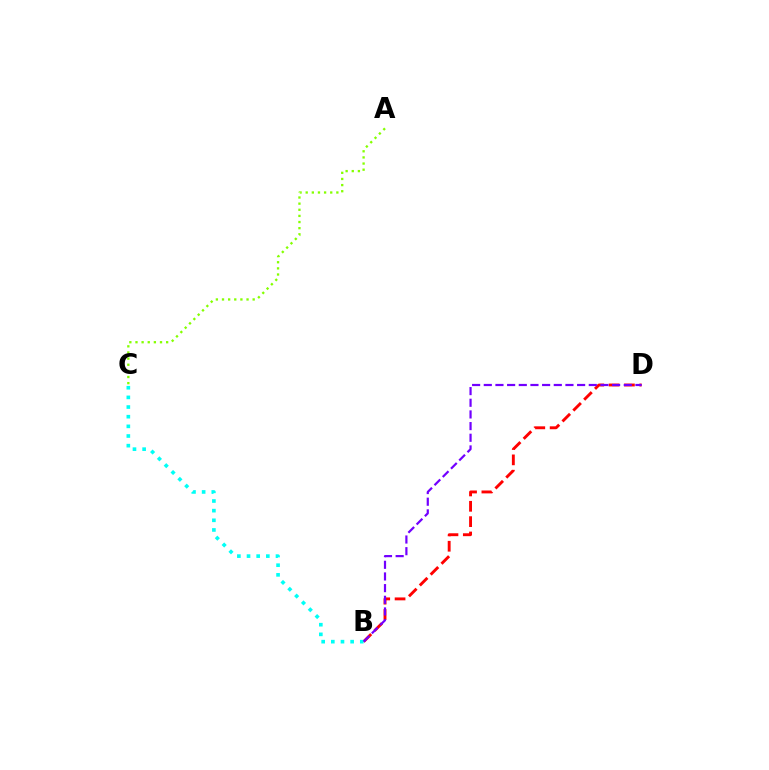{('B', 'D'): [{'color': '#ff0000', 'line_style': 'dashed', 'thickness': 2.08}, {'color': '#7200ff', 'line_style': 'dashed', 'thickness': 1.58}], ('B', 'C'): [{'color': '#00fff6', 'line_style': 'dotted', 'thickness': 2.62}], ('A', 'C'): [{'color': '#84ff00', 'line_style': 'dotted', 'thickness': 1.67}]}